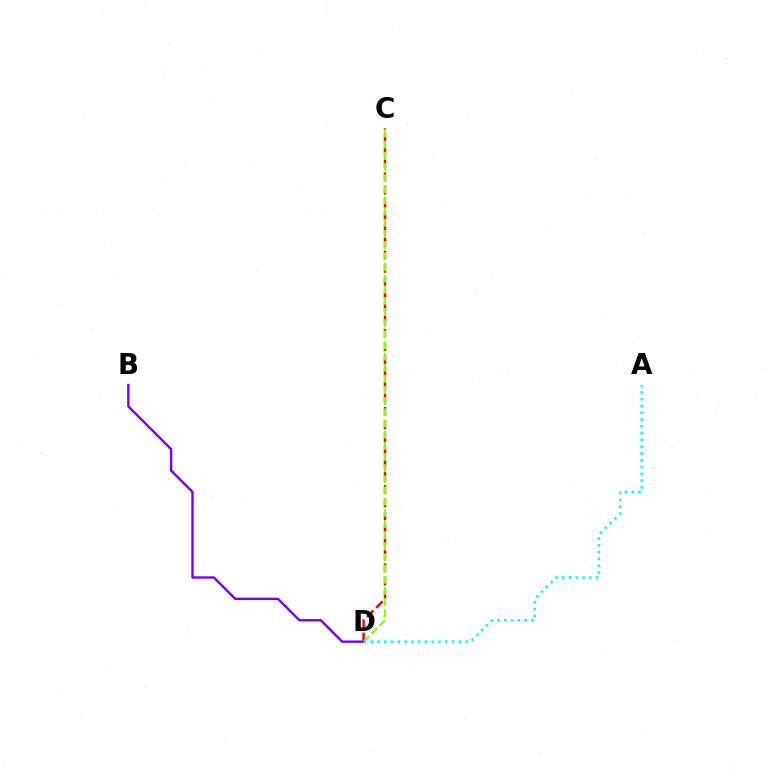{('C', 'D'): [{'color': '#ff0000', 'line_style': 'dashed', 'thickness': 1.77}, {'color': '#84ff00', 'line_style': 'dashed', 'thickness': 1.52}], ('B', 'D'): [{'color': '#7200ff', 'line_style': 'solid', 'thickness': 1.7}], ('A', 'D'): [{'color': '#00fff6', 'line_style': 'dotted', 'thickness': 1.84}]}